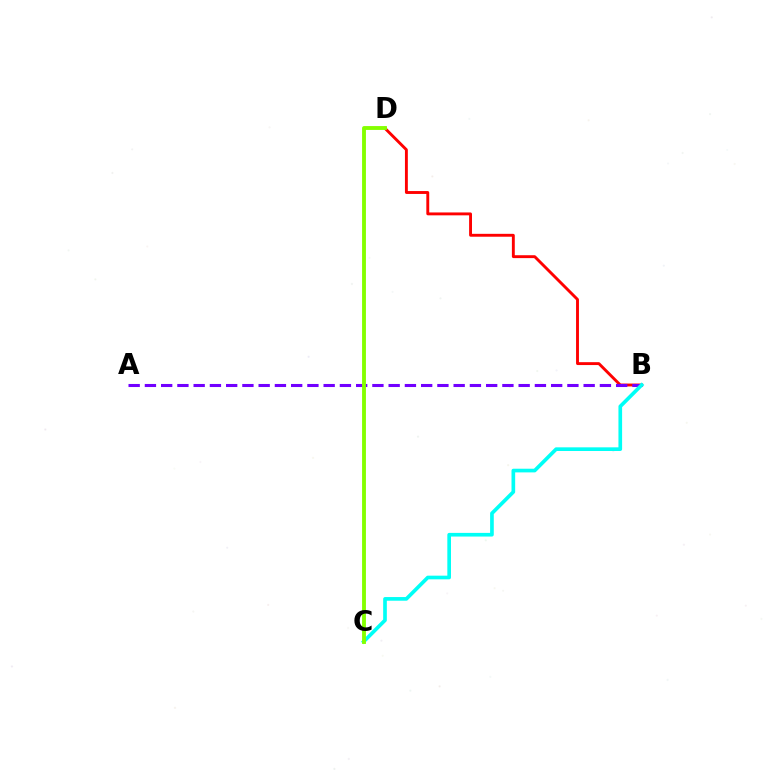{('B', 'D'): [{'color': '#ff0000', 'line_style': 'solid', 'thickness': 2.08}], ('A', 'B'): [{'color': '#7200ff', 'line_style': 'dashed', 'thickness': 2.21}], ('B', 'C'): [{'color': '#00fff6', 'line_style': 'solid', 'thickness': 2.64}], ('C', 'D'): [{'color': '#84ff00', 'line_style': 'solid', 'thickness': 2.78}]}